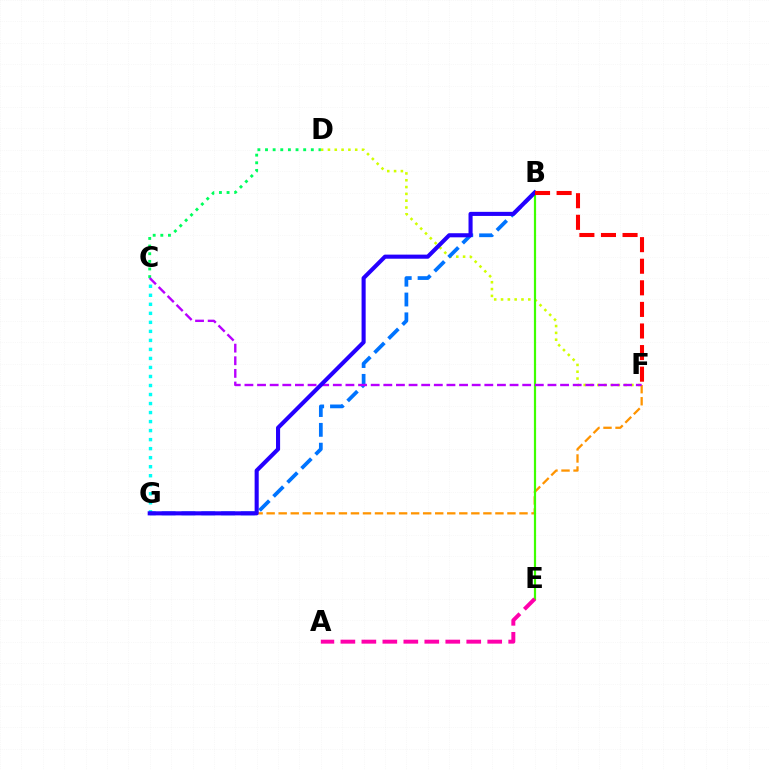{('D', 'F'): [{'color': '#d1ff00', 'line_style': 'dotted', 'thickness': 1.85}], ('F', 'G'): [{'color': '#ff9400', 'line_style': 'dashed', 'thickness': 1.64}], ('B', 'E'): [{'color': '#3dff00', 'line_style': 'solid', 'thickness': 1.59}], ('C', 'G'): [{'color': '#00fff6', 'line_style': 'dotted', 'thickness': 2.45}], ('C', 'D'): [{'color': '#00ff5c', 'line_style': 'dotted', 'thickness': 2.07}], ('B', 'G'): [{'color': '#0074ff', 'line_style': 'dashed', 'thickness': 2.69}, {'color': '#2500ff', 'line_style': 'solid', 'thickness': 2.95}], ('C', 'F'): [{'color': '#b900ff', 'line_style': 'dashed', 'thickness': 1.72}], ('A', 'E'): [{'color': '#ff00ac', 'line_style': 'dashed', 'thickness': 2.85}], ('B', 'F'): [{'color': '#ff0000', 'line_style': 'dashed', 'thickness': 2.93}]}